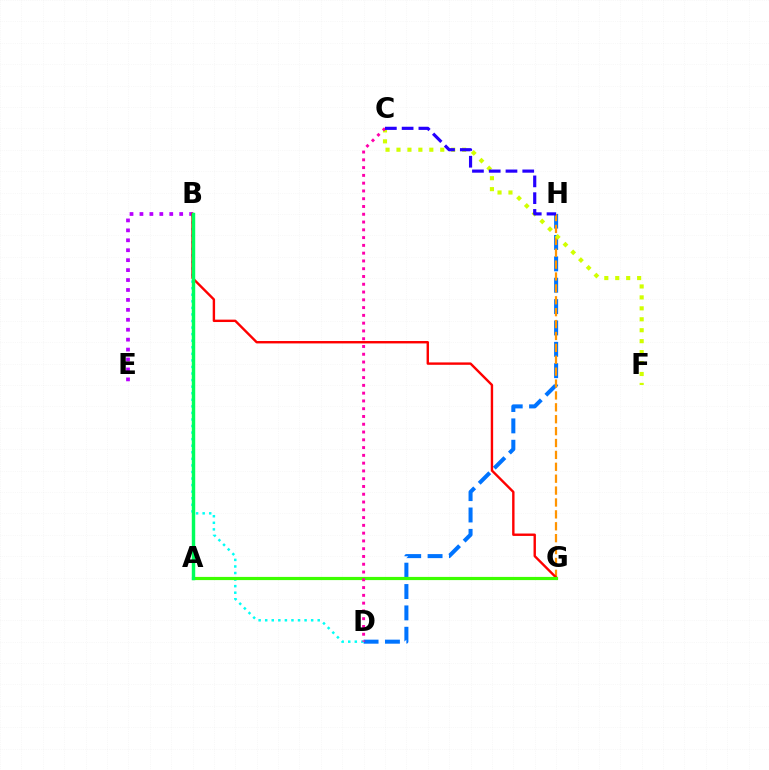{('D', 'H'): [{'color': '#0074ff', 'line_style': 'dashed', 'thickness': 2.9}], ('B', 'E'): [{'color': '#b900ff', 'line_style': 'dotted', 'thickness': 2.7}], ('G', 'H'): [{'color': '#ff9400', 'line_style': 'dashed', 'thickness': 1.62}], ('B', 'D'): [{'color': '#00fff6', 'line_style': 'dotted', 'thickness': 1.78}], ('C', 'F'): [{'color': '#d1ff00', 'line_style': 'dotted', 'thickness': 2.97}], ('B', 'G'): [{'color': '#ff0000', 'line_style': 'solid', 'thickness': 1.73}], ('A', 'G'): [{'color': '#3dff00', 'line_style': 'solid', 'thickness': 2.29}], ('C', 'D'): [{'color': '#ff00ac', 'line_style': 'dotted', 'thickness': 2.11}], ('C', 'H'): [{'color': '#2500ff', 'line_style': 'dashed', 'thickness': 2.28}], ('A', 'B'): [{'color': '#00ff5c', 'line_style': 'solid', 'thickness': 2.47}]}